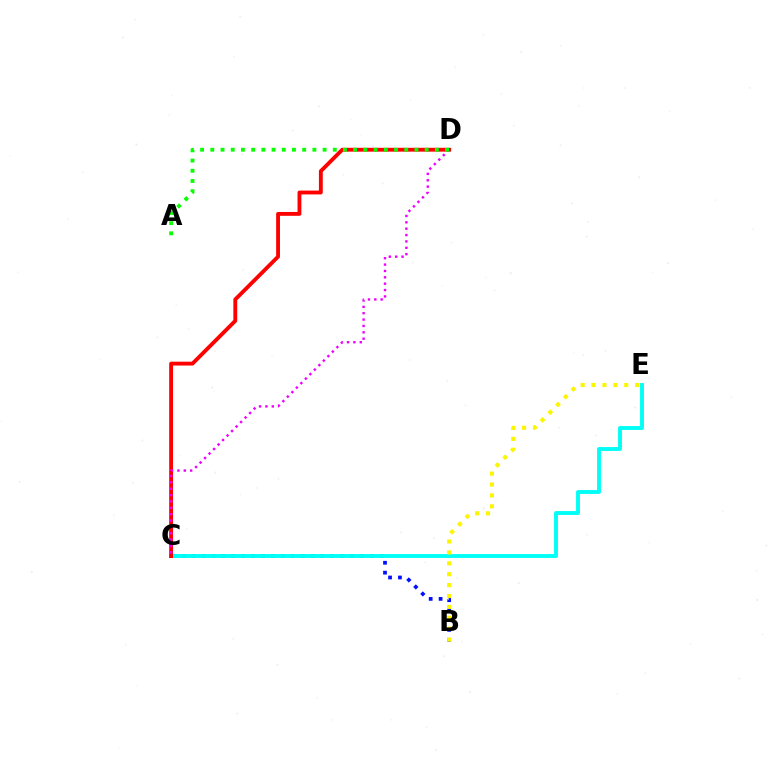{('B', 'C'): [{'color': '#0010ff', 'line_style': 'dotted', 'thickness': 2.69}], ('C', 'E'): [{'color': '#00fff6', 'line_style': 'solid', 'thickness': 2.8}], ('B', 'E'): [{'color': '#fcf500', 'line_style': 'dotted', 'thickness': 2.96}], ('C', 'D'): [{'color': '#ff0000', 'line_style': 'solid', 'thickness': 2.77}, {'color': '#ee00ff', 'line_style': 'dotted', 'thickness': 1.73}], ('A', 'D'): [{'color': '#08ff00', 'line_style': 'dotted', 'thickness': 2.77}]}